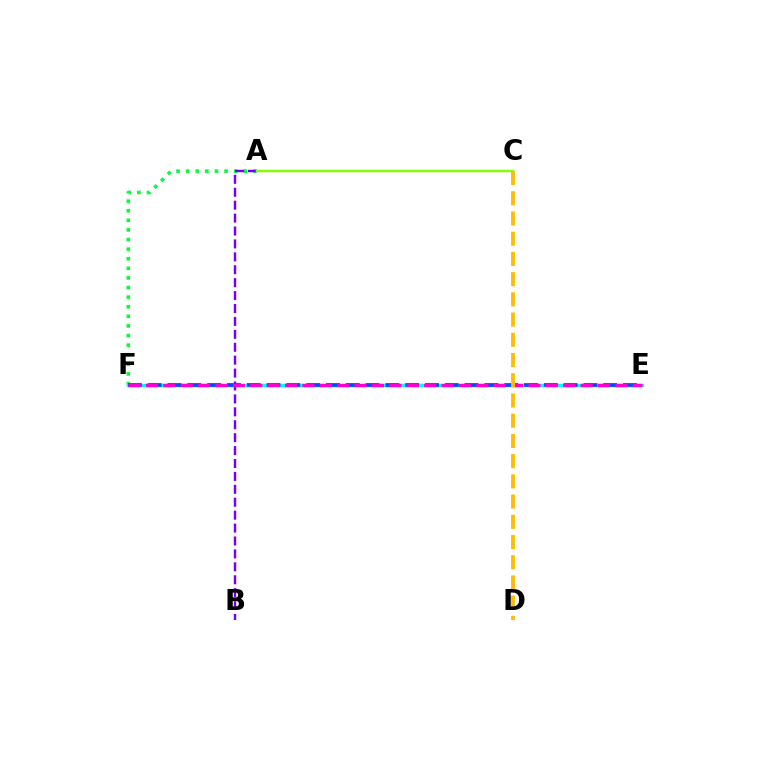{('E', 'F'): [{'color': '#ff0000', 'line_style': 'dashed', 'thickness': 2.27}, {'color': '#00fff6', 'line_style': 'solid', 'thickness': 2.39}, {'color': '#004bff', 'line_style': 'dashed', 'thickness': 2.69}, {'color': '#ff00cf', 'line_style': 'dashed', 'thickness': 2.36}], ('A', 'F'): [{'color': '#00ff39', 'line_style': 'dotted', 'thickness': 2.61}], ('A', 'B'): [{'color': '#7200ff', 'line_style': 'dashed', 'thickness': 1.75}], ('A', 'C'): [{'color': '#84ff00', 'line_style': 'solid', 'thickness': 1.76}], ('C', 'D'): [{'color': '#ffbd00', 'line_style': 'dashed', 'thickness': 2.75}]}